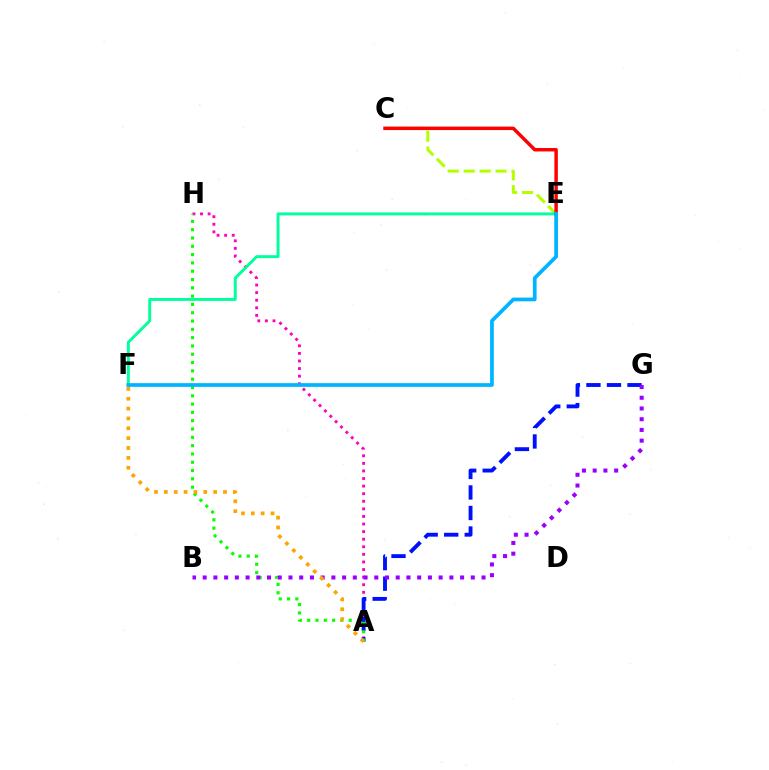{('A', 'H'): [{'color': '#ff00bd', 'line_style': 'dotted', 'thickness': 2.06}, {'color': '#08ff00', 'line_style': 'dotted', 'thickness': 2.26}], ('A', 'G'): [{'color': '#0010ff', 'line_style': 'dashed', 'thickness': 2.79}], ('B', 'G'): [{'color': '#9b00ff', 'line_style': 'dotted', 'thickness': 2.91}], ('A', 'F'): [{'color': '#ffa500', 'line_style': 'dotted', 'thickness': 2.68}], ('C', 'E'): [{'color': '#b3ff00', 'line_style': 'dashed', 'thickness': 2.17}, {'color': '#ff0000', 'line_style': 'solid', 'thickness': 2.48}], ('E', 'F'): [{'color': '#00ff9d', 'line_style': 'solid', 'thickness': 2.1}, {'color': '#00b5ff', 'line_style': 'solid', 'thickness': 2.68}]}